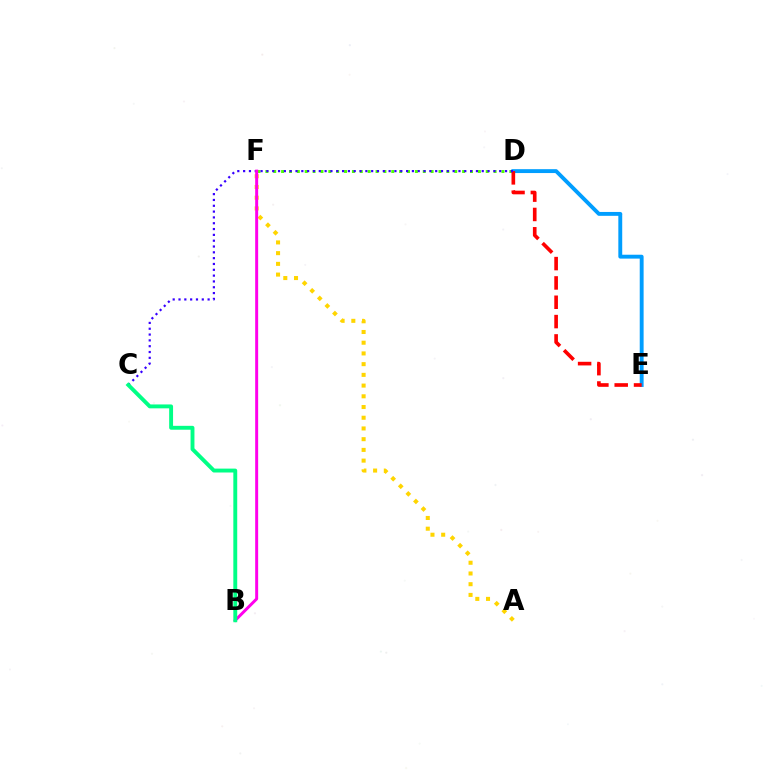{('D', 'F'): [{'color': '#4fff00', 'line_style': 'dotted', 'thickness': 2.14}], ('D', 'E'): [{'color': '#009eff', 'line_style': 'solid', 'thickness': 2.8}, {'color': '#ff0000', 'line_style': 'dashed', 'thickness': 2.63}], ('A', 'F'): [{'color': '#ffd500', 'line_style': 'dotted', 'thickness': 2.91}], ('C', 'D'): [{'color': '#3700ff', 'line_style': 'dotted', 'thickness': 1.58}], ('B', 'F'): [{'color': '#ff00ed', 'line_style': 'solid', 'thickness': 2.14}], ('B', 'C'): [{'color': '#00ff86', 'line_style': 'solid', 'thickness': 2.8}]}